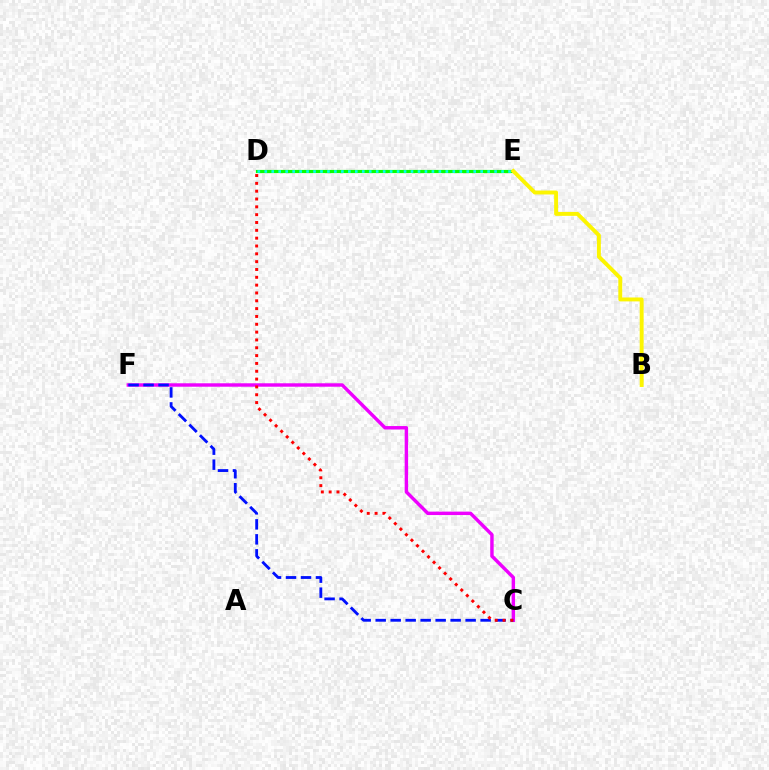{('C', 'F'): [{'color': '#ee00ff', 'line_style': 'solid', 'thickness': 2.47}, {'color': '#0010ff', 'line_style': 'dashed', 'thickness': 2.04}], ('D', 'E'): [{'color': '#08ff00', 'line_style': 'solid', 'thickness': 2.29}, {'color': '#00fff6', 'line_style': 'dotted', 'thickness': 1.89}], ('C', 'D'): [{'color': '#ff0000', 'line_style': 'dotted', 'thickness': 2.13}], ('B', 'E'): [{'color': '#fcf500', 'line_style': 'solid', 'thickness': 2.82}]}